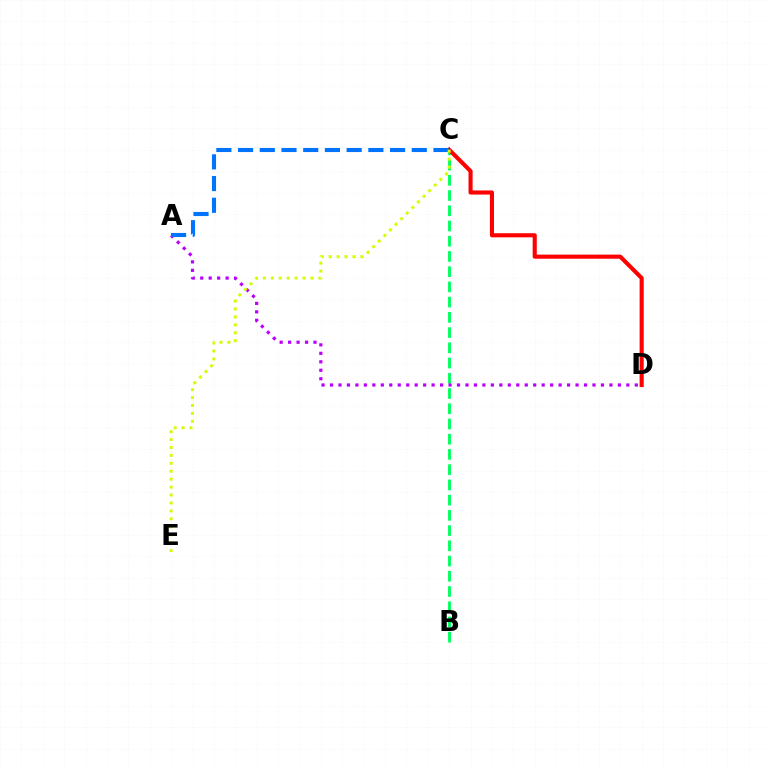{('B', 'C'): [{'color': '#00ff5c', 'line_style': 'dashed', 'thickness': 2.07}], ('A', 'D'): [{'color': '#b900ff', 'line_style': 'dotted', 'thickness': 2.3}], ('C', 'D'): [{'color': '#ff0000', 'line_style': 'solid', 'thickness': 2.95}], ('A', 'C'): [{'color': '#0074ff', 'line_style': 'dashed', 'thickness': 2.95}], ('C', 'E'): [{'color': '#d1ff00', 'line_style': 'dotted', 'thickness': 2.15}]}